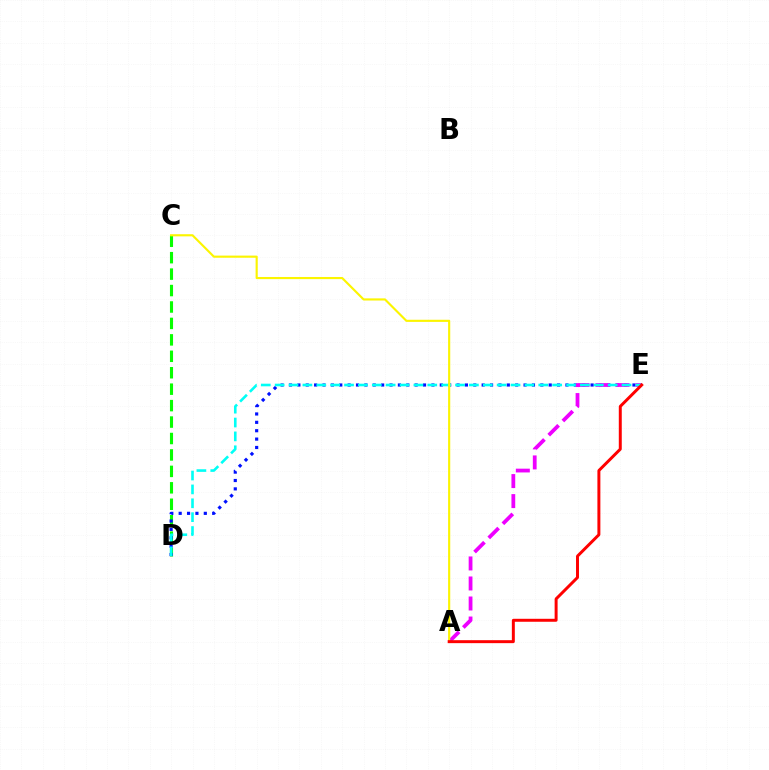{('C', 'D'): [{'color': '#08ff00', 'line_style': 'dashed', 'thickness': 2.23}], ('D', 'E'): [{'color': '#0010ff', 'line_style': 'dotted', 'thickness': 2.28}, {'color': '#00fff6', 'line_style': 'dashed', 'thickness': 1.88}], ('A', 'E'): [{'color': '#ee00ff', 'line_style': 'dashed', 'thickness': 2.72}, {'color': '#ff0000', 'line_style': 'solid', 'thickness': 2.14}], ('A', 'C'): [{'color': '#fcf500', 'line_style': 'solid', 'thickness': 1.54}]}